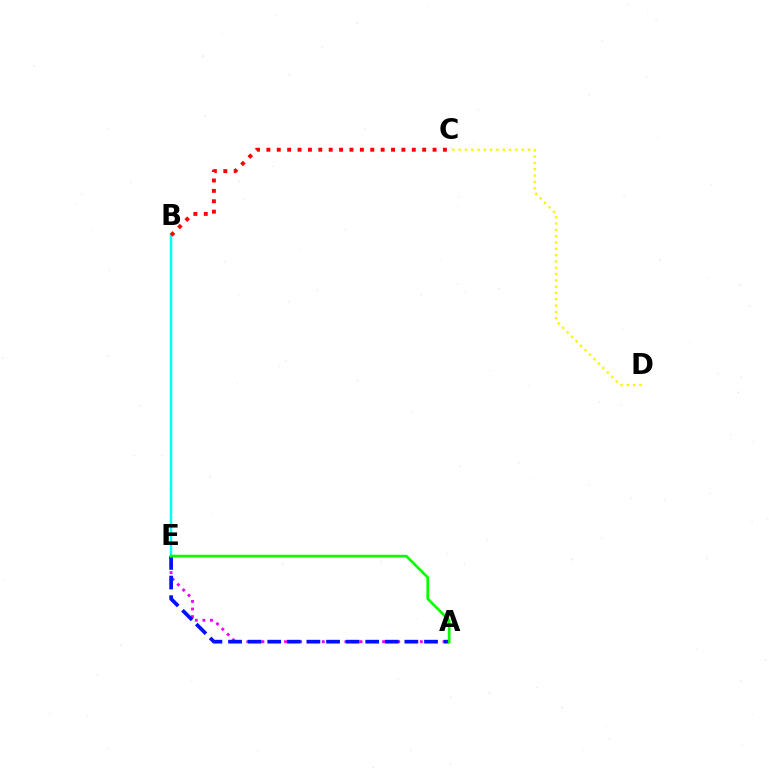{('A', 'E'): [{'color': '#ee00ff', 'line_style': 'dotted', 'thickness': 2.05}, {'color': '#0010ff', 'line_style': 'dashed', 'thickness': 2.66}, {'color': '#08ff00', 'line_style': 'solid', 'thickness': 1.95}], ('B', 'E'): [{'color': '#00fff6', 'line_style': 'solid', 'thickness': 1.8}], ('B', 'C'): [{'color': '#ff0000', 'line_style': 'dotted', 'thickness': 2.82}], ('C', 'D'): [{'color': '#fcf500', 'line_style': 'dotted', 'thickness': 1.71}]}